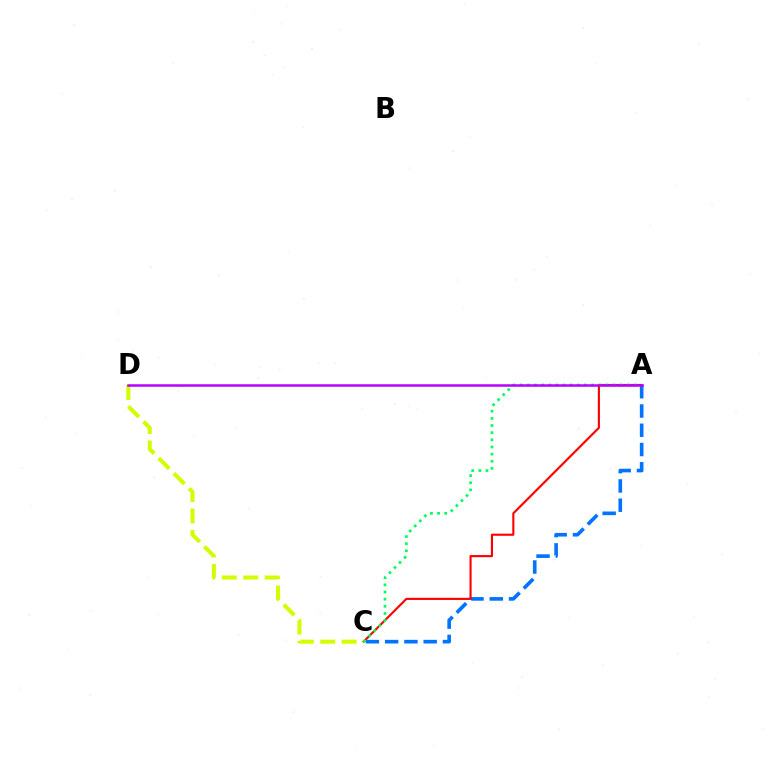{('A', 'C'): [{'color': '#0074ff', 'line_style': 'dashed', 'thickness': 2.62}, {'color': '#ff0000', 'line_style': 'solid', 'thickness': 1.52}, {'color': '#00ff5c', 'line_style': 'dotted', 'thickness': 1.94}], ('C', 'D'): [{'color': '#d1ff00', 'line_style': 'dashed', 'thickness': 2.91}], ('A', 'D'): [{'color': '#b900ff', 'line_style': 'solid', 'thickness': 1.8}]}